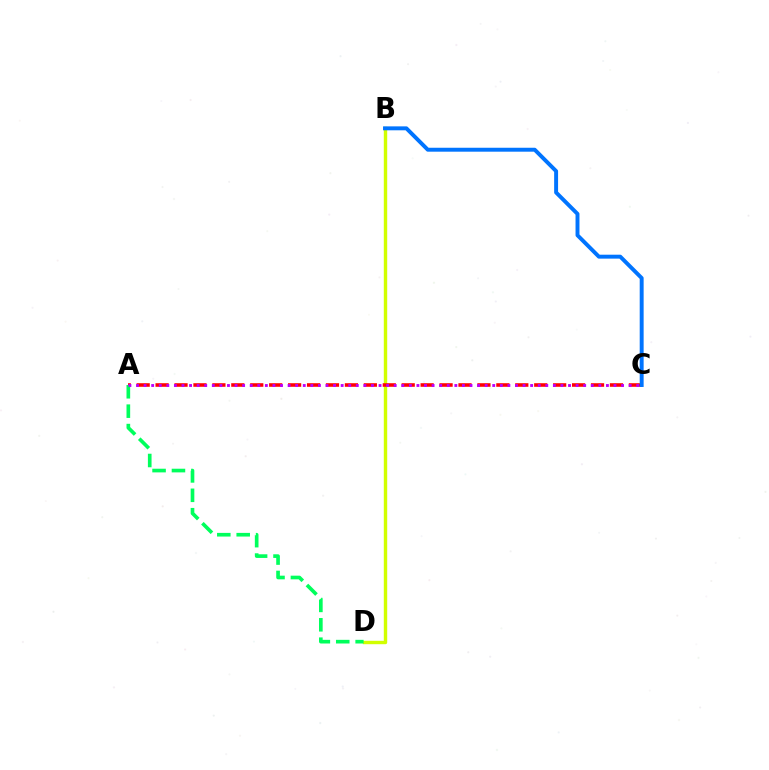{('B', 'D'): [{'color': '#d1ff00', 'line_style': 'solid', 'thickness': 2.45}], ('A', 'C'): [{'color': '#ff0000', 'line_style': 'dashed', 'thickness': 2.57}, {'color': '#b900ff', 'line_style': 'dotted', 'thickness': 2.06}], ('A', 'D'): [{'color': '#00ff5c', 'line_style': 'dashed', 'thickness': 2.64}], ('B', 'C'): [{'color': '#0074ff', 'line_style': 'solid', 'thickness': 2.83}]}